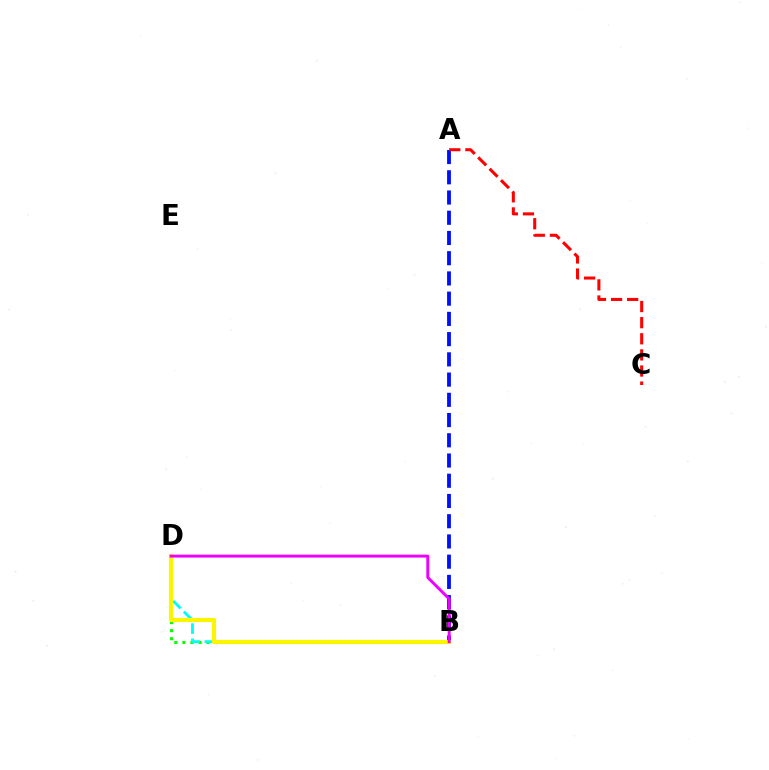{('B', 'D'): [{'color': '#08ff00', 'line_style': 'dotted', 'thickness': 2.19}, {'color': '#00fff6', 'line_style': 'dashed', 'thickness': 2.07}, {'color': '#fcf500', 'line_style': 'solid', 'thickness': 2.98}, {'color': '#ee00ff', 'line_style': 'solid', 'thickness': 2.12}], ('A', 'B'): [{'color': '#0010ff', 'line_style': 'dashed', 'thickness': 2.75}], ('A', 'C'): [{'color': '#ff0000', 'line_style': 'dashed', 'thickness': 2.19}]}